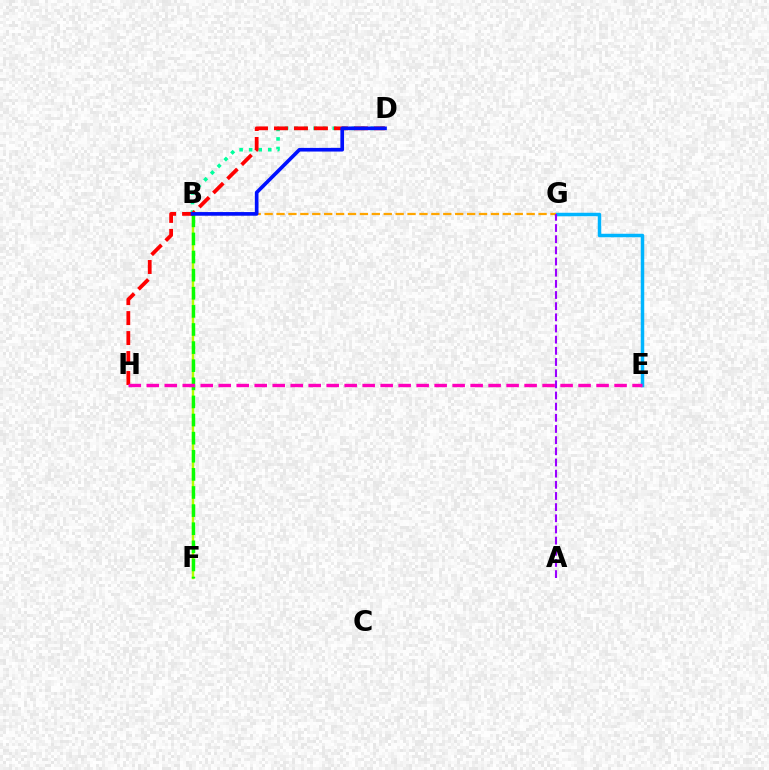{('B', 'D'): [{'color': '#00ff9d', 'line_style': 'dotted', 'thickness': 2.59}, {'color': '#0010ff', 'line_style': 'solid', 'thickness': 2.63}], ('B', 'F'): [{'color': '#b3ff00', 'line_style': 'solid', 'thickness': 1.76}, {'color': '#08ff00', 'line_style': 'dashed', 'thickness': 2.46}], ('D', 'H'): [{'color': '#ff0000', 'line_style': 'dashed', 'thickness': 2.71}], ('E', 'G'): [{'color': '#00b5ff', 'line_style': 'solid', 'thickness': 2.5}], ('E', 'H'): [{'color': '#ff00bd', 'line_style': 'dashed', 'thickness': 2.44}], ('B', 'G'): [{'color': '#ffa500', 'line_style': 'dashed', 'thickness': 1.62}], ('A', 'G'): [{'color': '#9b00ff', 'line_style': 'dashed', 'thickness': 1.52}]}